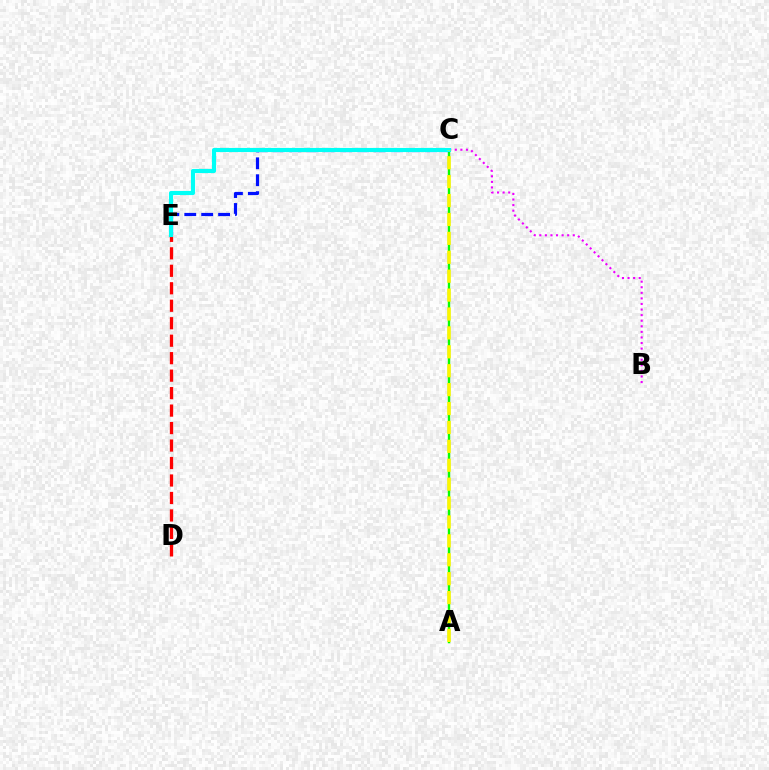{('B', 'C'): [{'color': '#ee00ff', 'line_style': 'dotted', 'thickness': 1.52}], ('A', 'C'): [{'color': '#08ff00', 'line_style': 'solid', 'thickness': 1.73}, {'color': '#fcf500', 'line_style': 'dashed', 'thickness': 2.57}], ('D', 'E'): [{'color': '#ff0000', 'line_style': 'dashed', 'thickness': 2.37}], ('C', 'E'): [{'color': '#0010ff', 'line_style': 'dashed', 'thickness': 2.3}, {'color': '#00fff6', 'line_style': 'solid', 'thickness': 2.96}]}